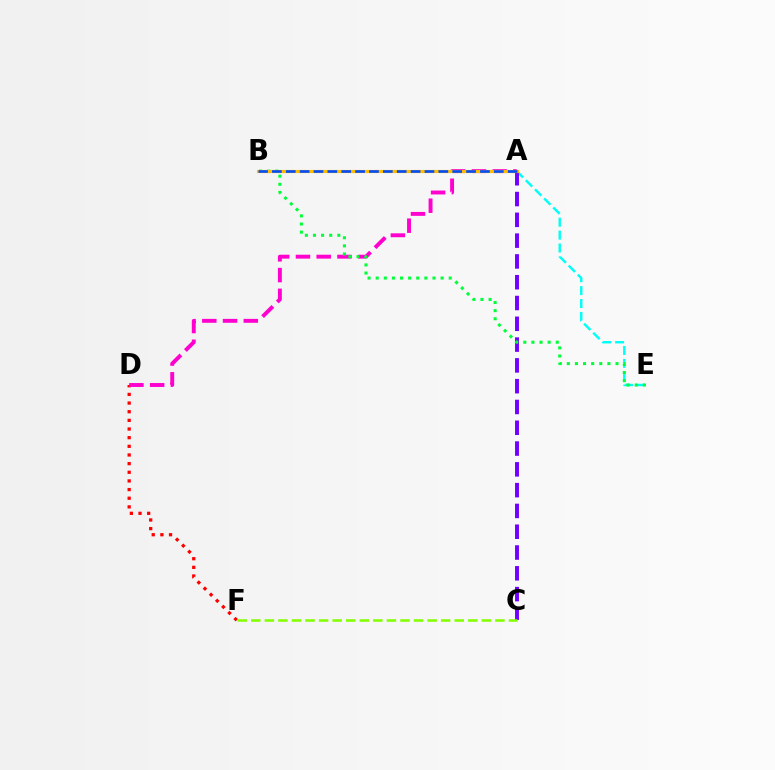{('A', 'E'): [{'color': '#00fff6', 'line_style': 'dashed', 'thickness': 1.75}], ('A', 'C'): [{'color': '#7200ff', 'line_style': 'dashed', 'thickness': 2.82}], ('D', 'F'): [{'color': '#ff0000', 'line_style': 'dotted', 'thickness': 2.35}], ('A', 'D'): [{'color': '#ff00cf', 'line_style': 'dashed', 'thickness': 2.82}], ('B', 'E'): [{'color': '#00ff39', 'line_style': 'dotted', 'thickness': 2.2}], ('A', 'B'): [{'color': '#ffbd00', 'line_style': 'solid', 'thickness': 2.27}, {'color': '#004bff', 'line_style': 'dashed', 'thickness': 1.88}], ('C', 'F'): [{'color': '#84ff00', 'line_style': 'dashed', 'thickness': 1.84}]}